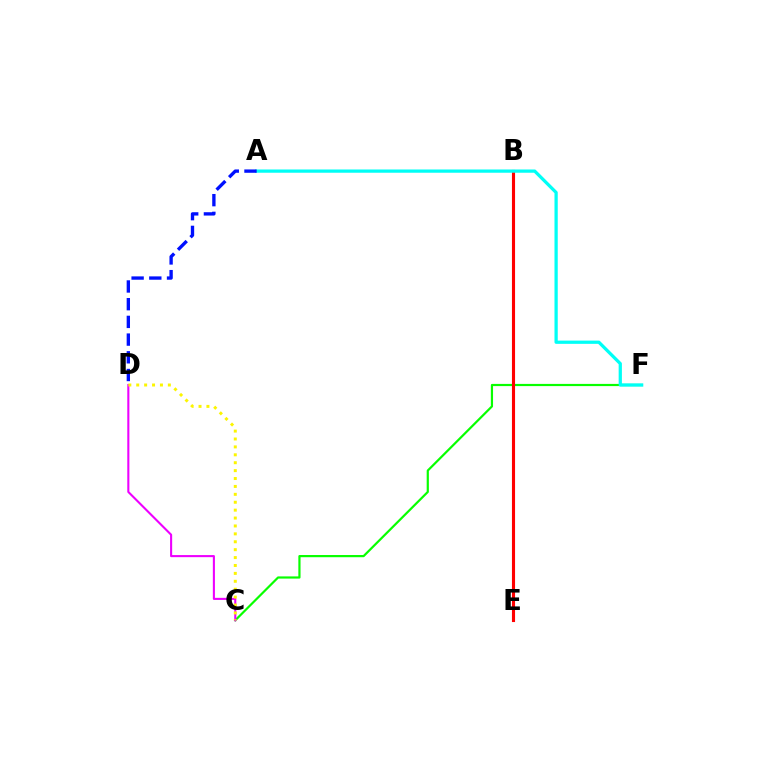{('C', 'F'): [{'color': '#08ff00', 'line_style': 'solid', 'thickness': 1.58}], ('B', 'E'): [{'color': '#ff0000', 'line_style': 'solid', 'thickness': 2.24}], ('C', 'D'): [{'color': '#ee00ff', 'line_style': 'solid', 'thickness': 1.5}, {'color': '#fcf500', 'line_style': 'dotted', 'thickness': 2.15}], ('A', 'F'): [{'color': '#00fff6', 'line_style': 'solid', 'thickness': 2.34}], ('A', 'D'): [{'color': '#0010ff', 'line_style': 'dashed', 'thickness': 2.41}]}